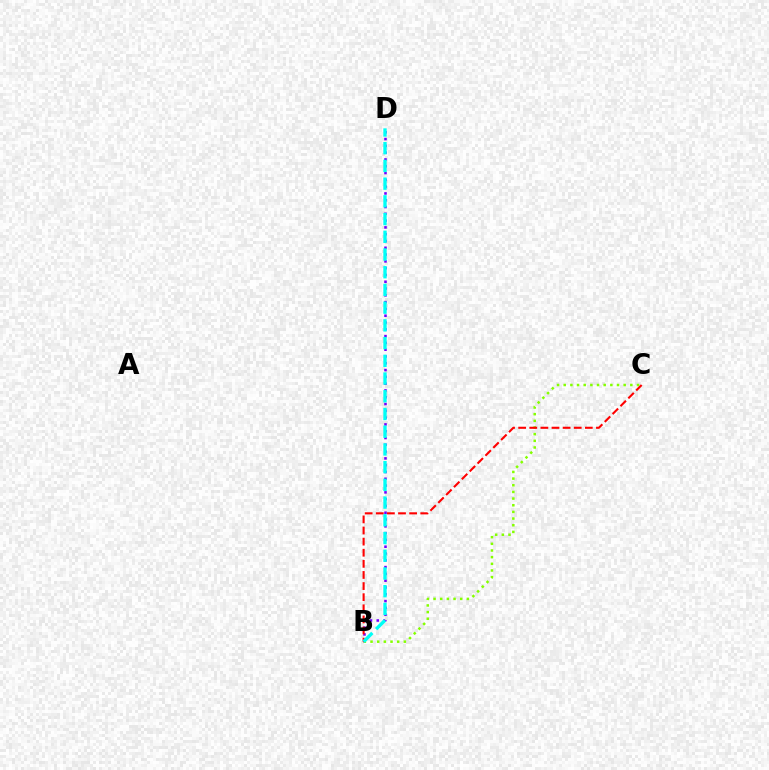{('B', 'D'): [{'color': '#7200ff', 'line_style': 'dotted', 'thickness': 1.85}, {'color': '#00fff6', 'line_style': 'dashed', 'thickness': 2.41}], ('B', 'C'): [{'color': '#84ff00', 'line_style': 'dotted', 'thickness': 1.81}, {'color': '#ff0000', 'line_style': 'dashed', 'thickness': 1.51}]}